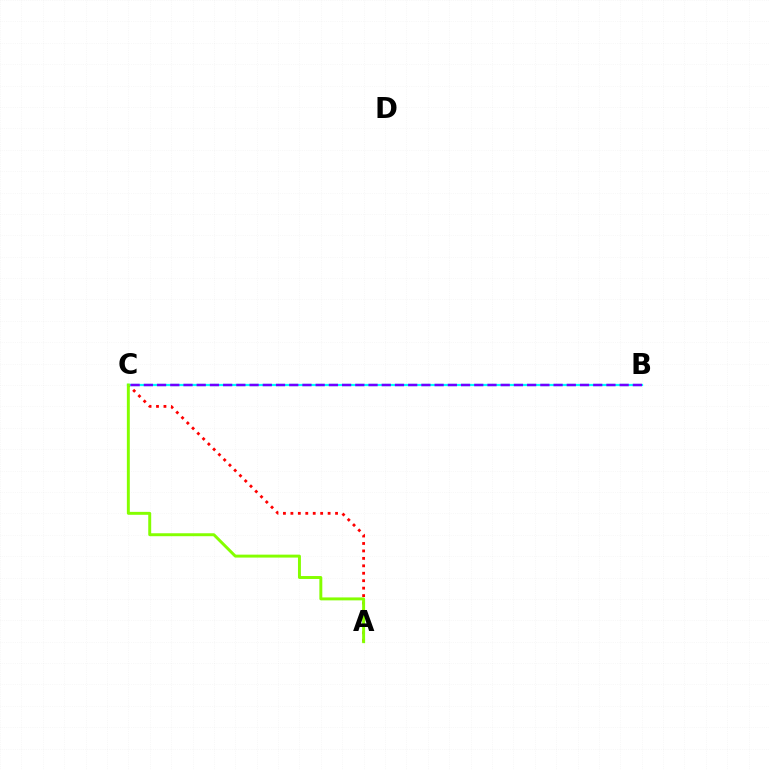{('A', 'C'): [{'color': '#ff0000', 'line_style': 'dotted', 'thickness': 2.02}, {'color': '#84ff00', 'line_style': 'solid', 'thickness': 2.12}], ('B', 'C'): [{'color': '#00fff6', 'line_style': 'solid', 'thickness': 1.61}, {'color': '#7200ff', 'line_style': 'dashed', 'thickness': 1.8}]}